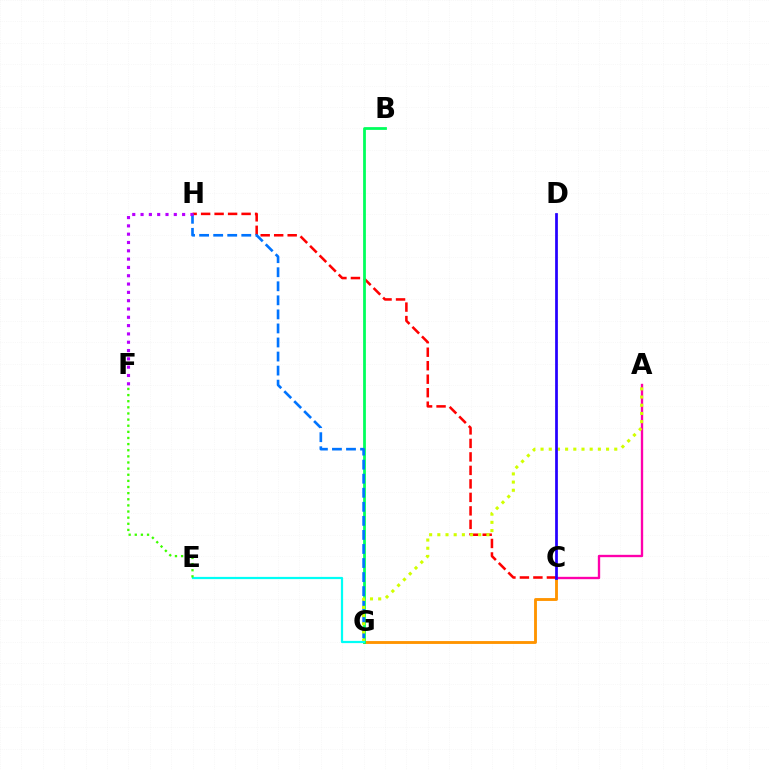{('C', 'G'): [{'color': '#ff9400', 'line_style': 'solid', 'thickness': 2.06}], ('A', 'C'): [{'color': '#ff00ac', 'line_style': 'solid', 'thickness': 1.69}], ('C', 'H'): [{'color': '#ff0000', 'line_style': 'dashed', 'thickness': 1.83}], ('B', 'G'): [{'color': '#00ff5c', 'line_style': 'solid', 'thickness': 2.0}], ('G', 'H'): [{'color': '#0074ff', 'line_style': 'dashed', 'thickness': 1.91}], ('A', 'G'): [{'color': '#d1ff00', 'line_style': 'dotted', 'thickness': 2.22}], ('F', 'H'): [{'color': '#b900ff', 'line_style': 'dotted', 'thickness': 2.26}], ('E', 'G'): [{'color': '#00fff6', 'line_style': 'solid', 'thickness': 1.6}], ('E', 'F'): [{'color': '#3dff00', 'line_style': 'dotted', 'thickness': 1.67}], ('C', 'D'): [{'color': '#2500ff', 'line_style': 'solid', 'thickness': 1.97}]}